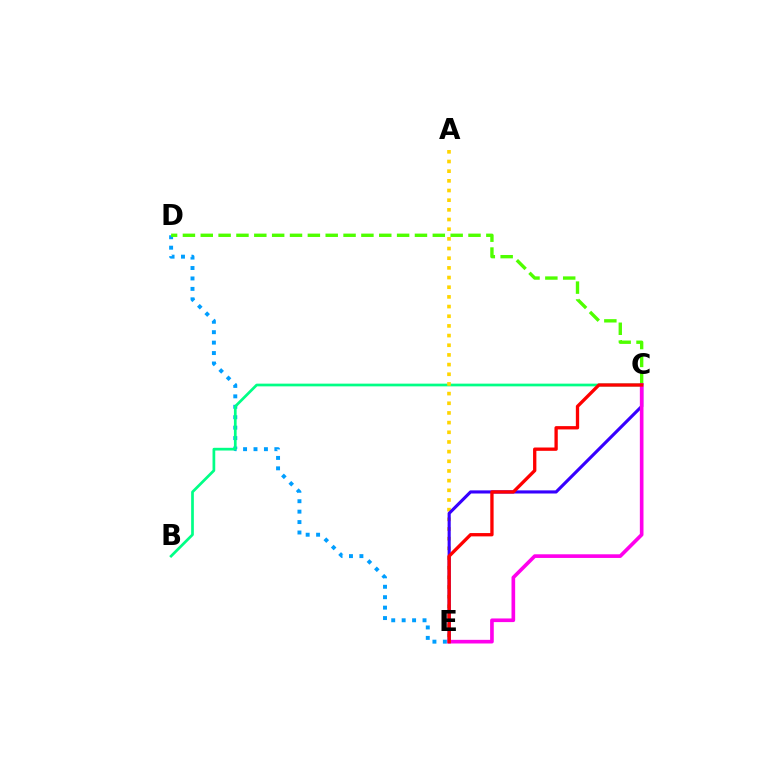{('D', 'E'): [{'color': '#009eff', 'line_style': 'dotted', 'thickness': 2.83}], ('C', 'D'): [{'color': '#4fff00', 'line_style': 'dashed', 'thickness': 2.42}], ('B', 'C'): [{'color': '#00ff86', 'line_style': 'solid', 'thickness': 1.95}], ('A', 'E'): [{'color': '#ffd500', 'line_style': 'dotted', 'thickness': 2.63}], ('C', 'E'): [{'color': '#3700ff', 'line_style': 'solid', 'thickness': 2.25}, {'color': '#ff00ed', 'line_style': 'solid', 'thickness': 2.63}, {'color': '#ff0000', 'line_style': 'solid', 'thickness': 2.39}]}